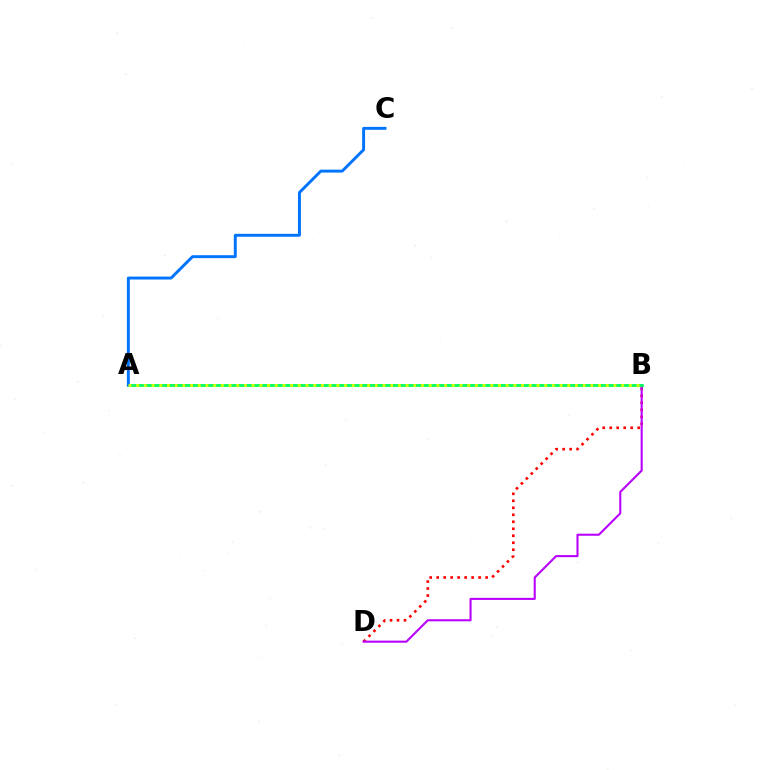{('B', 'D'): [{'color': '#ff0000', 'line_style': 'dotted', 'thickness': 1.9}, {'color': '#b900ff', 'line_style': 'solid', 'thickness': 1.5}], ('A', 'B'): [{'color': '#00ff5c', 'line_style': 'solid', 'thickness': 2.0}, {'color': '#d1ff00', 'line_style': 'dotted', 'thickness': 2.09}], ('A', 'C'): [{'color': '#0074ff', 'line_style': 'solid', 'thickness': 2.1}]}